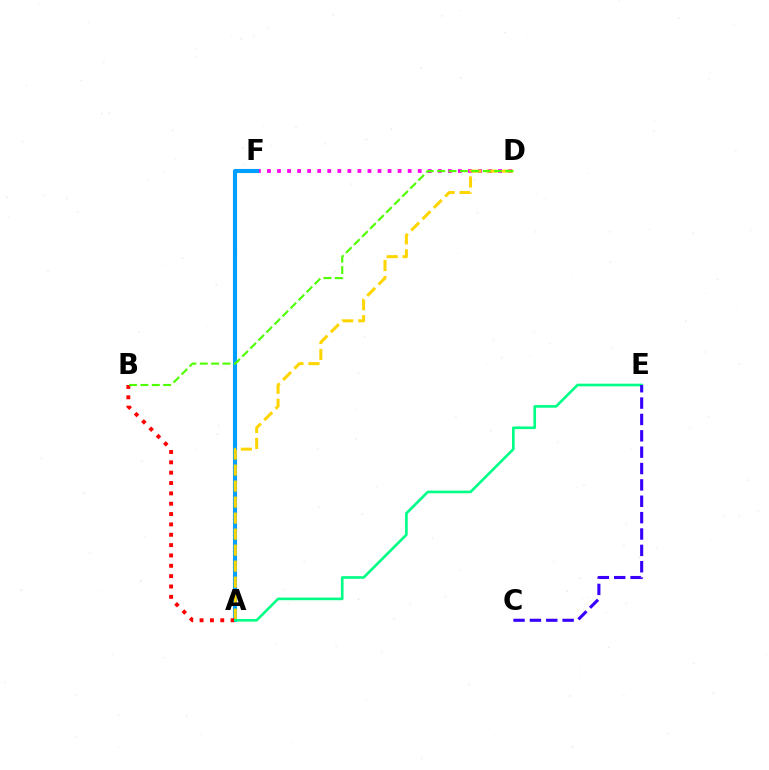{('D', 'F'): [{'color': '#ff00ed', 'line_style': 'dotted', 'thickness': 2.73}], ('A', 'F'): [{'color': '#009eff', 'line_style': 'solid', 'thickness': 2.96}], ('A', 'D'): [{'color': '#ffd500', 'line_style': 'dashed', 'thickness': 2.17}], ('A', 'B'): [{'color': '#ff0000', 'line_style': 'dotted', 'thickness': 2.81}], ('A', 'E'): [{'color': '#00ff86', 'line_style': 'solid', 'thickness': 1.9}], ('C', 'E'): [{'color': '#3700ff', 'line_style': 'dashed', 'thickness': 2.22}], ('B', 'D'): [{'color': '#4fff00', 'line_style': 'dashed', 'thickness': 1.54}]}